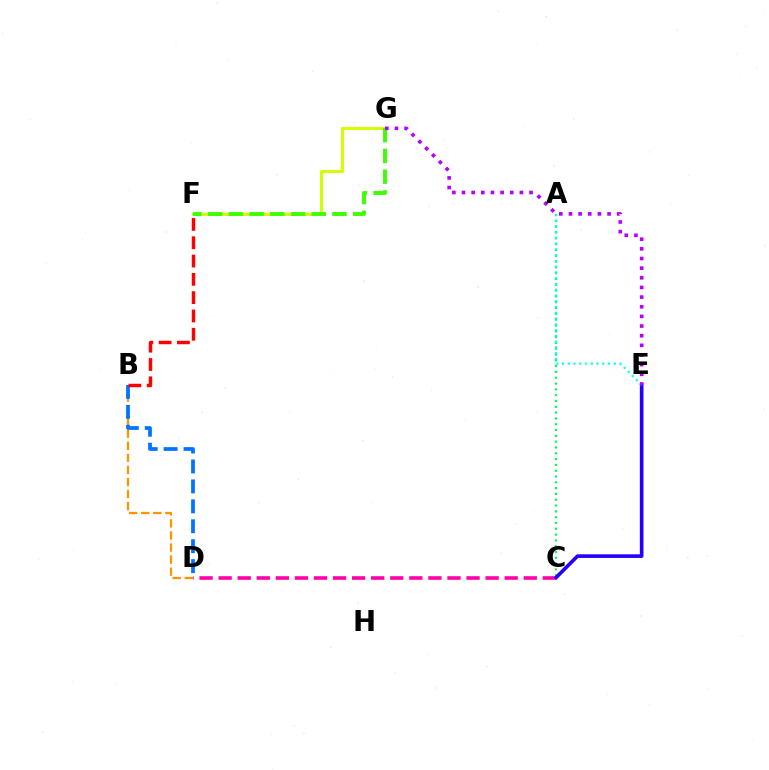{('B', 'D'): [{'color': '#ff9400', 'line_style': 'dashed', 'thickness': 1.64}, {'color': '#0074ff', 'line_style': 'dashed', 'thickness': 2.71}], ('C', 'D'): [{'color': '#ff00ac', 'line_style': 'dashed', 'thickness': 2.59}], ('A', 'C'): [{'color': '#00ff5c', 'line_style': 'dotted', 'thickness': 1.58}], ('F', 'G'): [{'color': '#d1ff00', 'line_style': 'solid', 'thickness': 2.16}, {'color': '#3dff00', 'line_style': 'dashed', 'thickness': 2.81}], ('C', 'E'): [{'color': '#2500ff', 'line_style': 'solid', 'thickness': 2.62}], ('A', 'E'): [{'color': '#00fff6', 'line_style': 'dotted', 'thickness': 1.57}], ('E', 'G'): [{'color': '#b900ff', 'line_style': 'dotted', 'thickness': 2.62}], ('B', 'F'): [{'color': '#ff0000', 'line_style': 'dashed', 'thickness': 2.49}]}